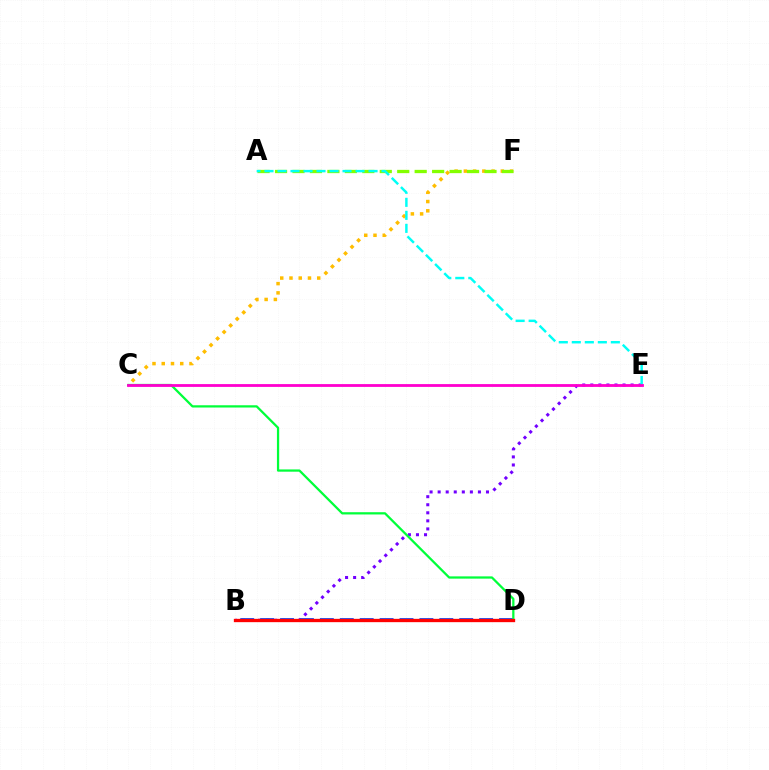{('B', 'E'): [{'color': '#7200ff', 'line_style': 'dotted', 'thickness': 2.19}], ('B', 'D'): [{'color': '#004bff', 'line_style': 'dashed', 'thickness': 2.7}, {'color': '#ff0000', 'line_style': 'solid', 'thickness': 2.39}], ('C', 'F'): [{'color': '#ffbd00', 'line_style': 'dotted', 'thickness': 2.51}], ('A', 'F'): [{'color': '#84ff00', 'line_style': 'dashed', 'thickness': 2.37}], ('C', 'D'): [{'color': '#00ff39', 'line_style': 'solid', 'thickness': 1.62}], ('A', 'E'): [{'color': '#00fff6', 'line_style': 'dashed', 'thickness': 1.77}], ('C', 'E'): [{'color': '#ff00cf', 'line_style': 'solid', 'thickness': 2.03}]}